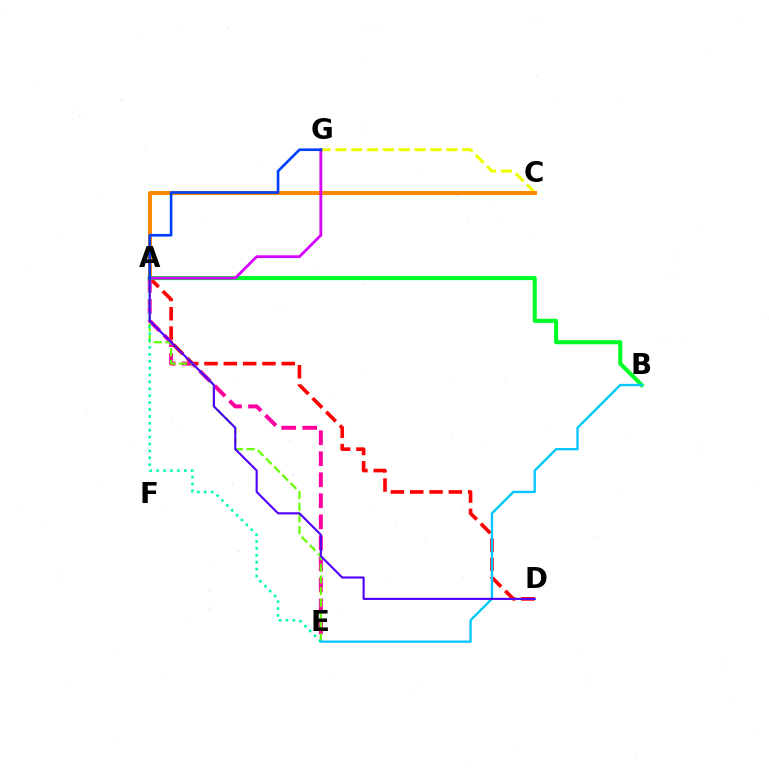{('C', 'G'): [{'color': '#eeff00', 'line_style': 'dashed', 'thickness': 2.15}], ('A', 'D'): [{'color': '#ff0000', 'line_style': 'dashed', 'thickness': 2.62}, {'color': '#4f00ff', 'line_style': 'solid', 'thickness': 1.52}], ('A', 'E'): [{'color': '#ff00a0', 'line_style': 'dashed', 'thickness': 2.86}, {'color': '#66ff00', 'line_style': 'dashed', 'thickness': 1.58}, {'color': '#00ffaf', 'line_style': 'dotted', 'thickness': 1.87}], ('A', 'C'): [{'color': '#ff8800', 'line_style': 'solid', 'thickness': 2.86}], ('A', 'B'): [{'color': '#00ff27', 'line_style': 'solid', 'thickness': 2.96}], ('A', 'G'): [{'color': '#d600ff', 'line_style': 'solid', 'thickness': 2.02}, {'color': '#003fff', 'line_style': 'solid', 'thickness': 1.9}], ('B', 'E'): [{'color': '#00c7ff', 'line_style': 'solid', 'thickness': 1.66}]}